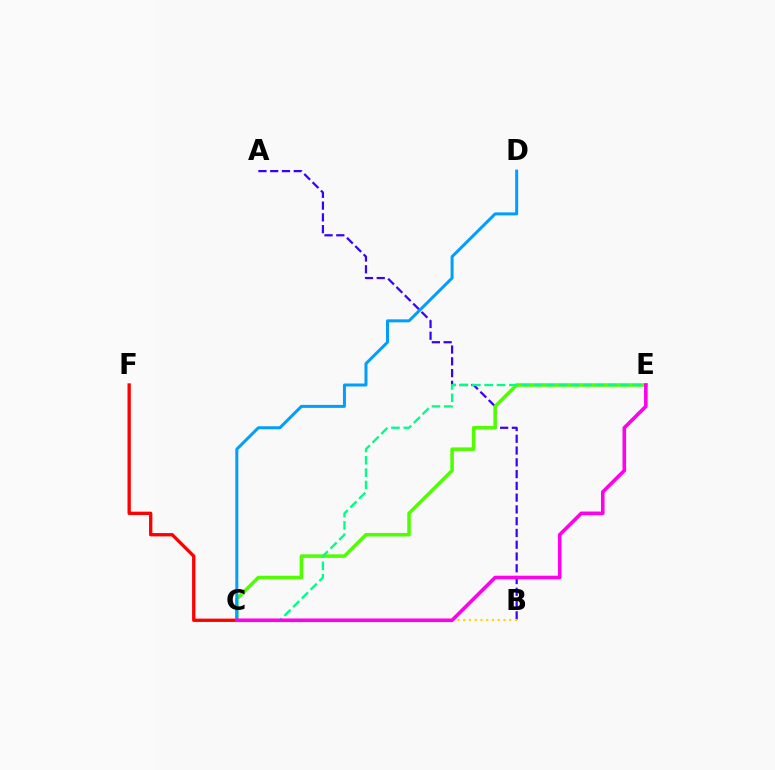{('C', 'F'): [{'color': '#ff0000', 'line_style': 'solid', 'thickness': 2.4}], ('A', 'B'): [{'color': '#3700ff', 'line_style': 'dashed', 'thickness': 1.6}], ('C', 'E'): [{'color': '#4fff00', 'line_style': 'solid', 'thickness': 2.54}, {'color': '#00ff86', 'line_style': 'dashed', 'thickness': 1.68}, {'color': '#ff00ed', 'line_style': 'solid', 'thickness': 2.59}], ('B', 'C'): [{'color': '#ffd500', 'line_style': 'dotted', 'thickness': 1.56}], ('C', 'D'): [{'color': '#009eff', 'line_style': 'solid', 'thickness': 2.15}]}